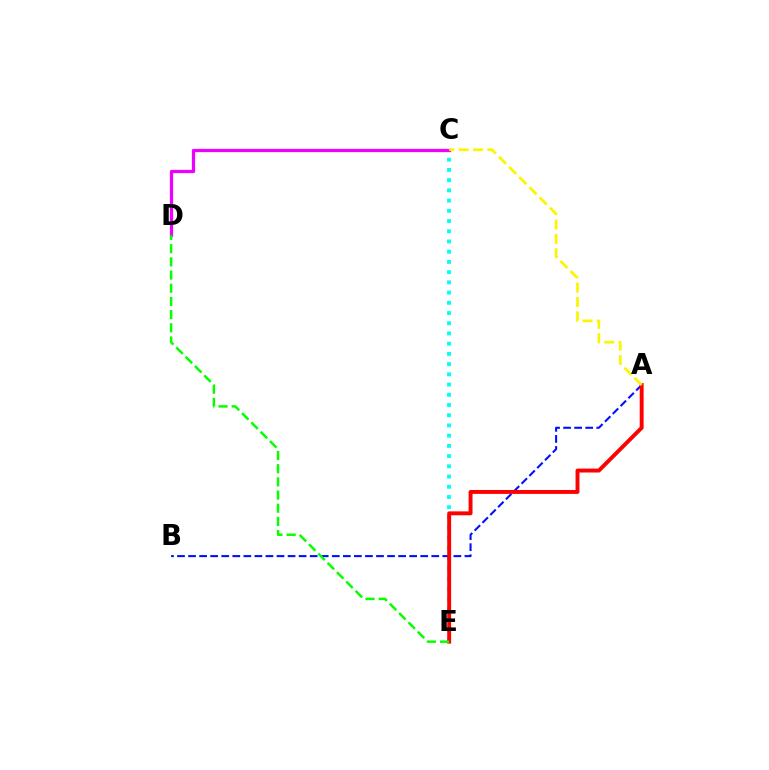{('C', 'E'): [{'color': '#00fff6', 'line_style': 'dotted', 'thickness': 2.78}], ('A', 'B'): [{'color': '#0010ff', 'line_style': 'dashed', 'thickness': 1.5}], ('C', 'D'): [{'color': '#ee00ff', 'line_style': 'solid', 'thickness': 2.33}], ('A', 'E'): [{'color': '#ff0000', 'line_style': 'solid', 'thickness': 2.82}], ('D', 'E'): [{'color': '#08ff00', 'line_style': 'dashed', 'thickness': 1.79}], ('A', 'C'): [{'color': '#fcf500', 'line_style': 'dashed', 'thickness': 1.96}]}